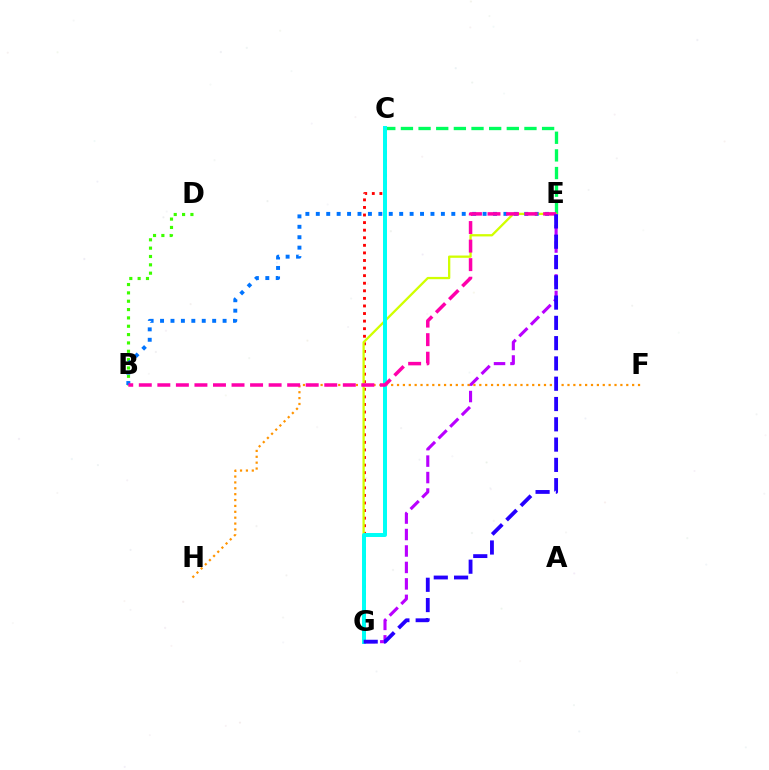{('C', 'E'): [{'color': '#00ff5c', 'line_style': 'dashed', 'thickness': 2.4}], ('C', 'G'): [{'color': '#ff0000', 'line_style': 'dotted', 'thickness': 2.06}, {'color': '#00fff6', 'line_style': 'solid', 'thickness': 2.86}], ('E', 'G'): [{'color': '#d1ff00', 'line_style': 'solid', 'thickness': 1.65}, {'color': '#b900ff', 'line_style': 'dashed', 'thickness': 2.24}, {'color': '#2500ff', 'line_style': 'dashed', 'thickness': 2.76}], ('B', 'D'): [{'color': '#3dff00', 'line_style': 'dotted', 'thickness': 2.27}], ('B', 'E'): [{'color': '#0074ff', 'line_style': 'dotted', 'thickness': 2.83}, {'color': '#ff00ac', 'line_style': 'dashed', 'thickness': 2.52}], ('F', 'H'): [{'color': '#ff9400', 'line_style': 'dotted', 'thickness': 1.6}]}